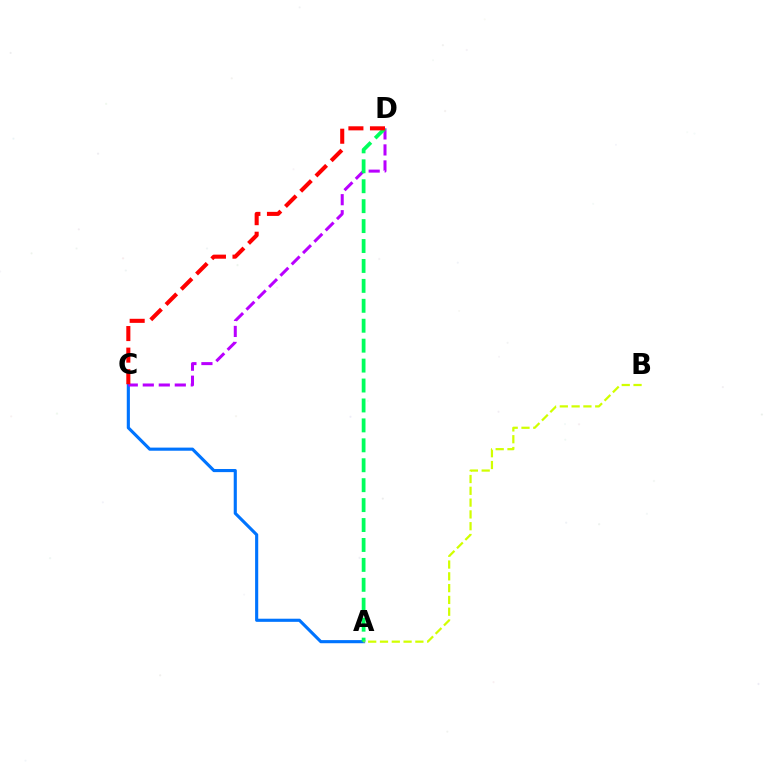{('A', 'C'): [{'color': '#0074ff', 'line_style': 'solid', 'thickness': 2.25}], ('C', 'D'): [{'color': '#b900ff', 'line_style': 'dashed', 'thickness': 2.17}, {'color': '#ff0000', 'line_style': 'dashed', 'thickness': 2.93}], ('A', 'D'): [{'color': '#00ff5c', 'line_style': 'dashed', 'thickness': 2.71}], ('A', 'B'): [{'color': '#d1ff00', 'line_style': 'dashed', 'thickness': 1.6}]}